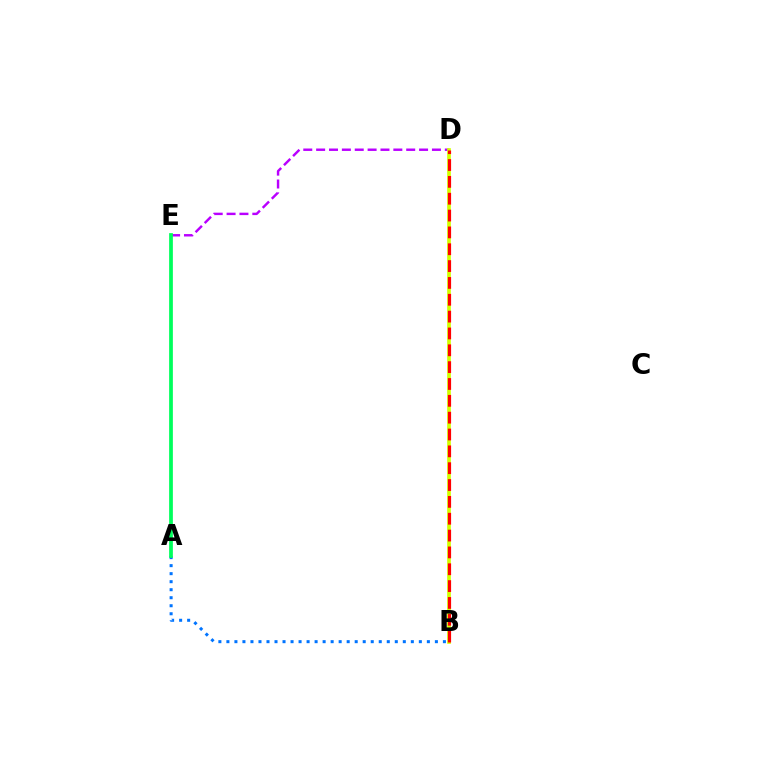{('A', 'B'): [{'color': '#0074ff', 'line_style': 'dotted', 'thickness': 2.18}], ('D', 'E'): [{'color': '#b900ff', 'line_style': 'dashed', 'thickness': 1.75}], ('B', 'D'): [{'color': '#d1ff00', 'line_style': 'solid', 'thickness': 2.65}, {'color': '#ff0000', 'line_style': 'dashed', 'thickness': 2.29}], ('A', 'E'): [{'color': '#00ff5c', 'line_style': 'solid', 'thickness': 2.69}]}